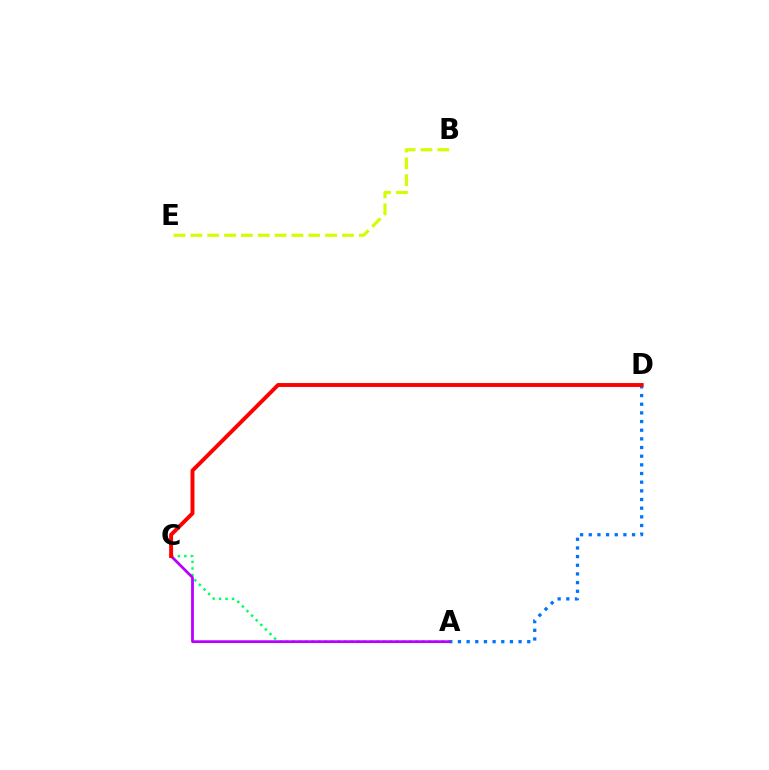{('A', 'D'): [{'color': '#0074ff', 'line_style': 'dotted', 'thickness': 2.35}], ('A', 'C'): [{'color': '#00ff5c', 'line_style': 'dotted', 'thickness': 1.77}, {'color': '#b900ff', 'line_style': 'solid', 'thickness': 2.0}], ('C', 'D'): [{'color': '#ff0000', 'line_style': 'solid', 'thickness': 2.82}], ('B', 'E'): [{'color': '#d1ff00', 'line_style': 'dashed', 'thickness': 2.29}]}